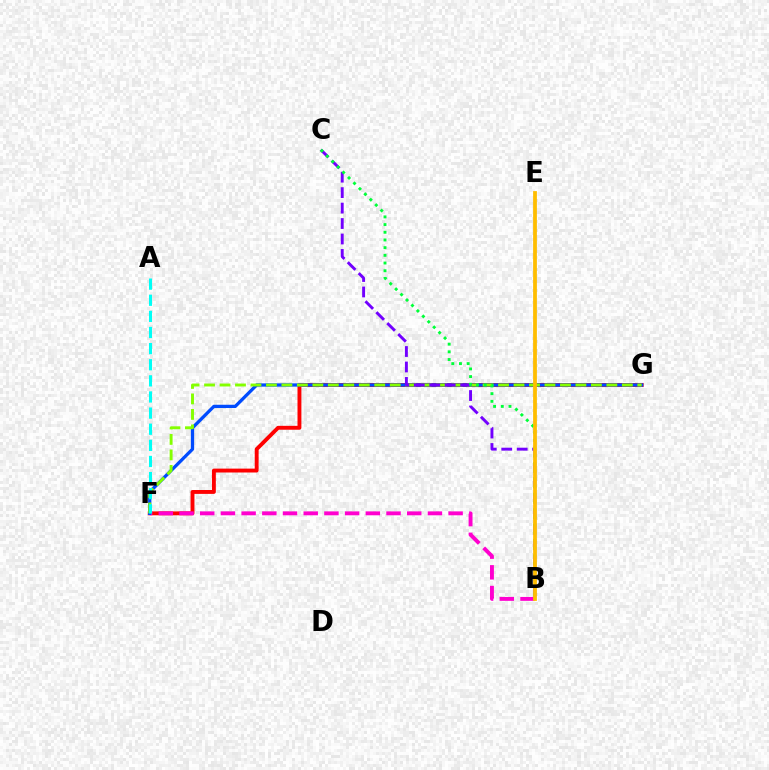{('F', 'G'): [{'color': '#ff0000', 'line_style': 'solid', 'thickness': 2.79}, {'color': '#004bff', 'line_style': 'solid', 'thickness': 2.36}, {'color': '#84ff00', 'line_style': 'dashed', 'thickness': 2.1}], ('B', 'F'): [{'color': '#ff00cf', 'line_style': 'dashed', 'thickness': 2.81}], ('A', 'F'): [{'color': '#00fff6', 'line_style': 'dashed', 'thickness': 2.19}], ('B', 'C'): [{'color': '#7200ff', 'line_style': 'dashed', 'thickness': 2.1}, {'color': '#00ff39', 'line_style': 'dotted', 'thickness': 2.09}], ('B', 'E'): [{'color': '#ffbd00', 'line_style': 'solid', 'thickness': 2.71}]}